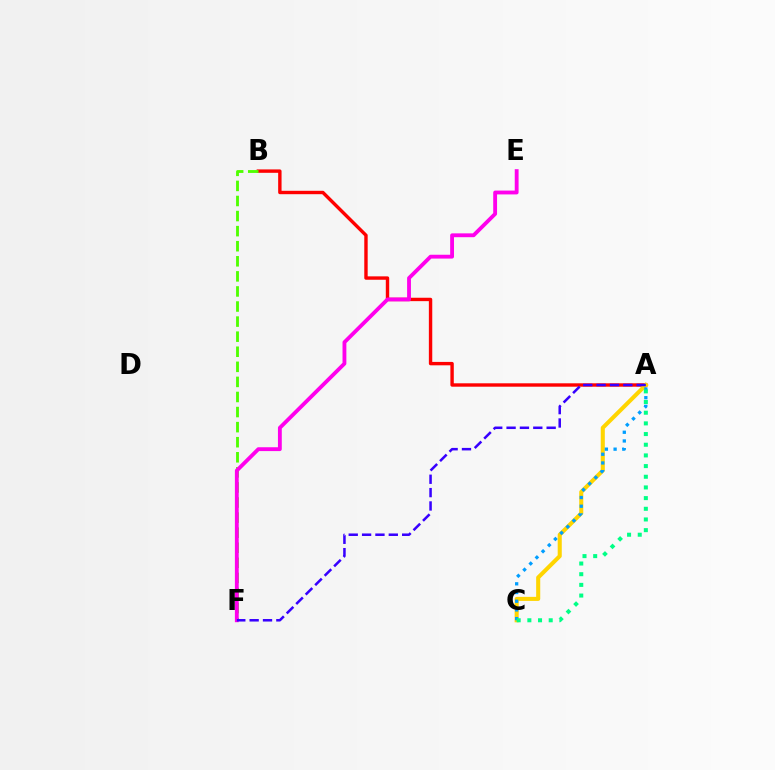{('A', 'B'): [{'color': '#ff0000', 'line_style': 'solid', 'thickness': 2.45}], ('B', 'F'): [{'color': '#4fff00', 'line_style': 'dashed', 'thickness': 2.05}], ('A', 'C'): [{'color': '#ffd500', 'line_style': 'solid', 'thickness': 2.93}, {'color': '#009eff', 'line_style': 'dotted', 'thickness': 2.37}, {'color': '#00ff86', 'line_style': 'dotted', 'thickness': 2.9}], ('E', 'F'): [{'color': '#ff00ed', 'line_style': 'solid', 'thickness': 2.76}], ('A', 'F'): [{'color': '#3700ff', 'line_style': 'dashed', 'thickness': 1.81}]}